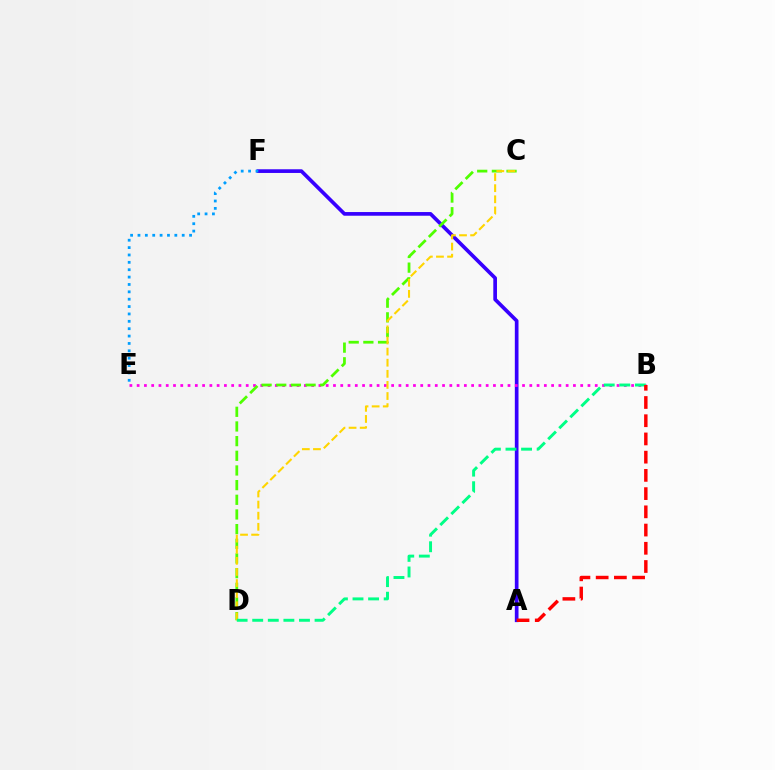{('A', 'F'): [{'color': '#3700ff', 'line_style': 'solid', 'thickness': 2.65}], ('E', 'F'): [{'color': '#009eff', 'line_style': 'dotted', 'thickness': 2.0}], ('B', 'E'): [{'color': '#ff00ed', 'line_style': 'dotted', 'thickness': 1.98}], ('C', 'D'): [{'color': '#4fff00', 'line_style': 'dashed', 'thickness': 1.99}, {'color': '#ffd500', 'line_style': 'dashed', 'thickness': 1.51}], ('B', 'D'): [{'color': '#00ff86', 'line_style': 'dashed', 'thickness': 2.12}], ('A', 'B'): [{'color': '#ff0000', 'line_style': 'dashed', 'thickness': 2.48}]}